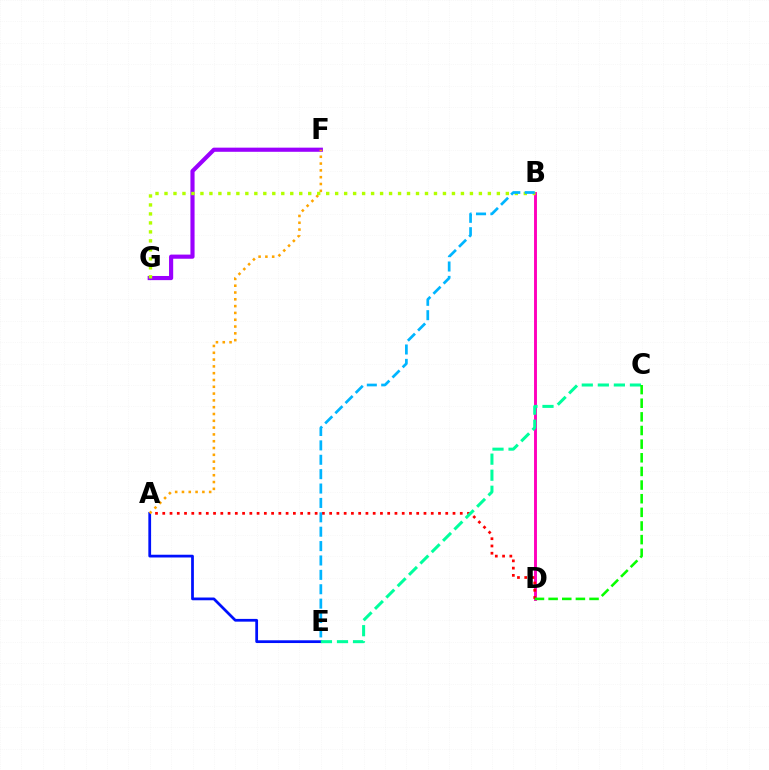{('B', 'D'): [{'color': '#ff00bd', 'line_style': 'solid', 'thickness': 2.1}], ('A', 'D'): [{'color': '#ff0000', 'line_style': 'dotted', 'thickness': 1.97}], ('A', 'E'): [{'color': '#0010ff', 'line_style': 'solid', 'thickness': 1.98}], ('F', 'G'): [{'color': '#9b00ff', 'line_style': 'solid', 'thickness': 2.98}], ('A', 'F'): [{'color': '#ffa500', 'line_style': 'dotted', 'thickness': 1.85}], ('B', 'G'): [{'color': '#b3ff00', 'line_style': 'dotted', 'thickness': 2.44}], ('C', 'E'): [{'color': '#00ff9d', 'line_style': 'dashed', 'thickness': 2.18}], ('C', 'D'): [{'color': '#08ff00', 'line_style': 'dashed', 'thickness': 1.85}], ('B', 'E'): [{'color': '#00b5ff', 'line_style': 'dashed', 'thickness': 1.95}]}